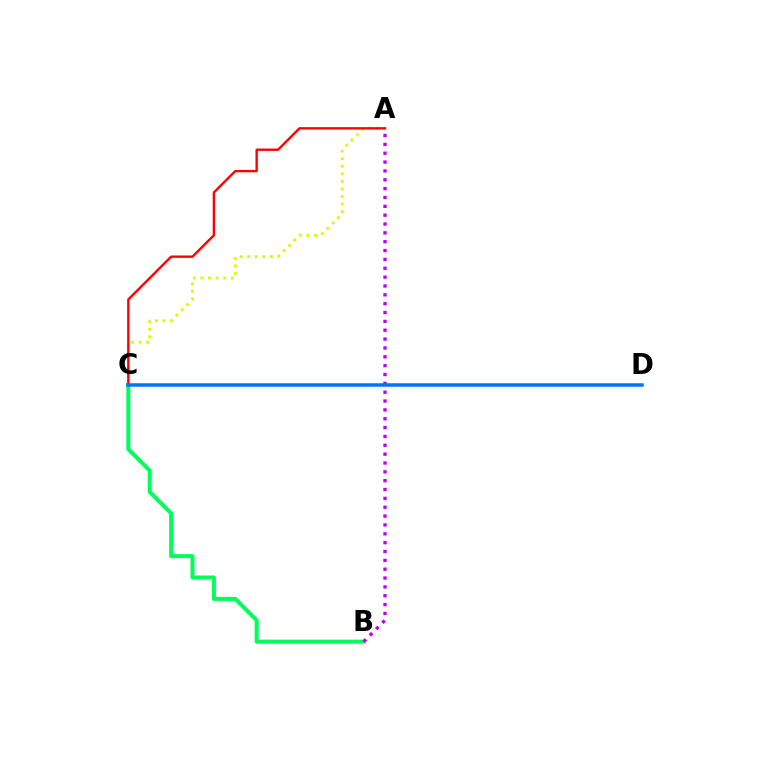{('A', 'C'): [{'color': '#d1ff00', 'line_style': 'dotted', 'thickness': 2.06}, {'color': '#ff0000', 'line_style': 'solid', 'thickness': 1.71}], ('B', 'C'): [{'color': '#00ff5c', 'line_style': 'solid', 'thickness': 2.9}], ('A', 'B'): [{'color': '#b900ff', 'line_style': 'dotted', 'thickness': 2.4}], ('C', 'D'): [{'color': '#0074ff', 'line_style': 'solid', 'thickness': 2.52}]}